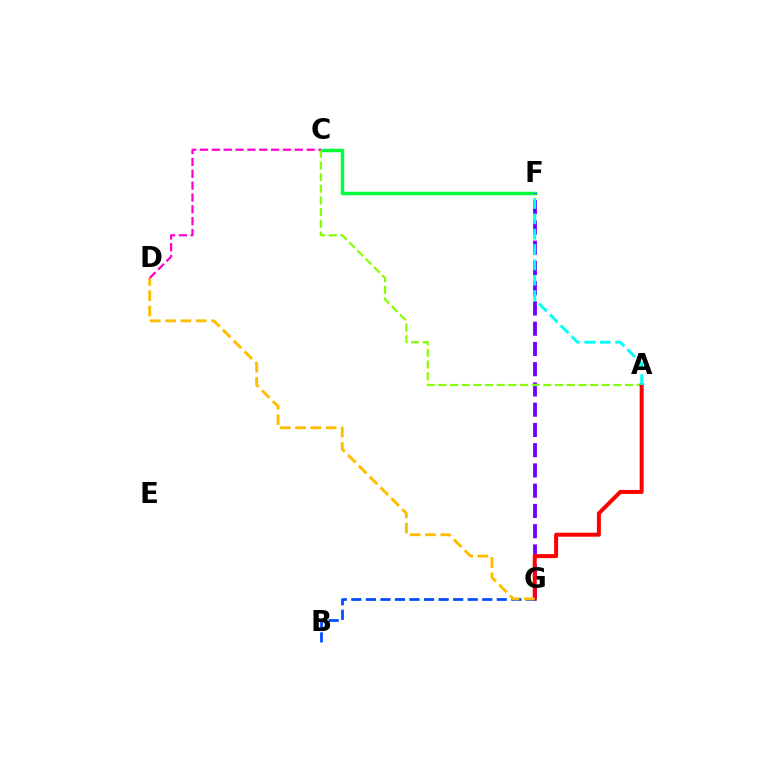{('C', 'F'): [{'color': '#00ff39', 'line_style': 'solid', 'thickness': 2.49}], ('F', 'G'): [{'color': '#7200ff', 'line_style': 'dashed', 'thickness': 2.75}], ('A', 'C'): [{'color': '#84ff00', 'line_style': 'dashed', 'thickness': 1.59}], ('A', 'G'): [{'color': '#ff0000', 'line_style': 'solid', 'thickness': 2.86}], ('B', 'G'): [{'color': '#004bff', 'line_style': 'dashed', 'thickness': 1.98}], ('D', 'G'): [{'color': '#ffbd00', 'line_style': 'dashed', 'thickness': 2.08}], ('C', 'D'): [{'color': '#ff00cf', 'line_style': 'dashed', 'thickness': 1.61}], ('A', 'F'): [{'color': '#00fff6', 'line_style': 'dashed', 'thickness': 2.08}]}